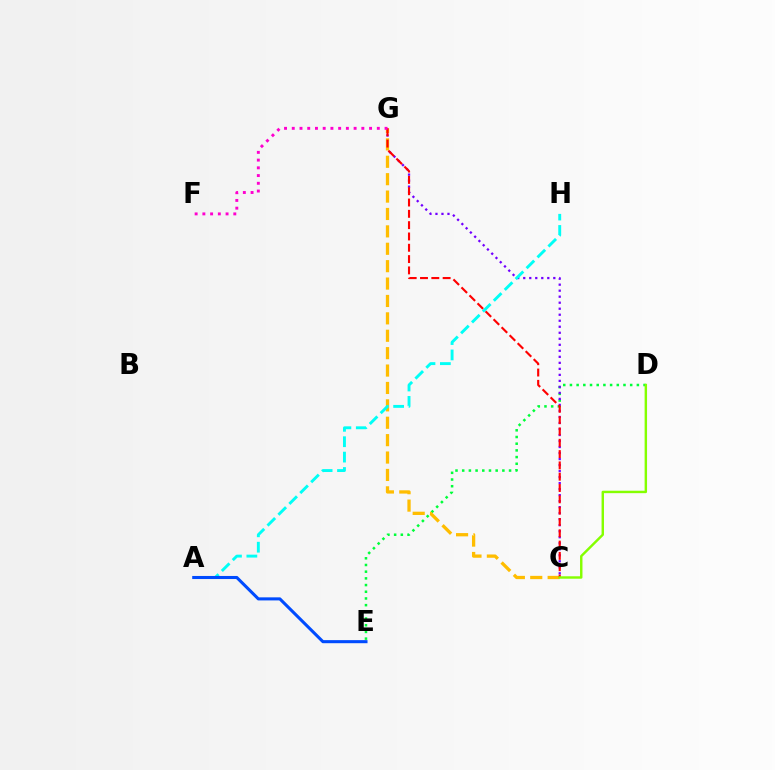{('D', 'E'): [{'color': '#00ff39', 'line_style': 'dotted', 'thickness': 1.82}], ('C', 'G'): [{'color': '#7200ff', 'line_style': 'dotted', 'thickness': 1.63}, {'color': '#ffbd00', 'line_style': 'dashed', 'thickness': 2.36}, {'color': '#ff0000', 'line_style': 'dashed', 'thickness': 1.54}], ('A', 'H'): [{'color': '#00fff6', 'line_style': 'dashed', 'thickness': 2.09}], ('F', 'G'): [{'color': '#ff00cf', 'line_style': 'dotted', 'thickness': 2.1}], ('C', 'D'): [{'color': '#84ff00', 'line_style': 'solid', 'thickness': 1.75}], ('A', 'E'): [{'color': '#004bff', 'line_style': 'solid', 'thickness': 2.21}]}